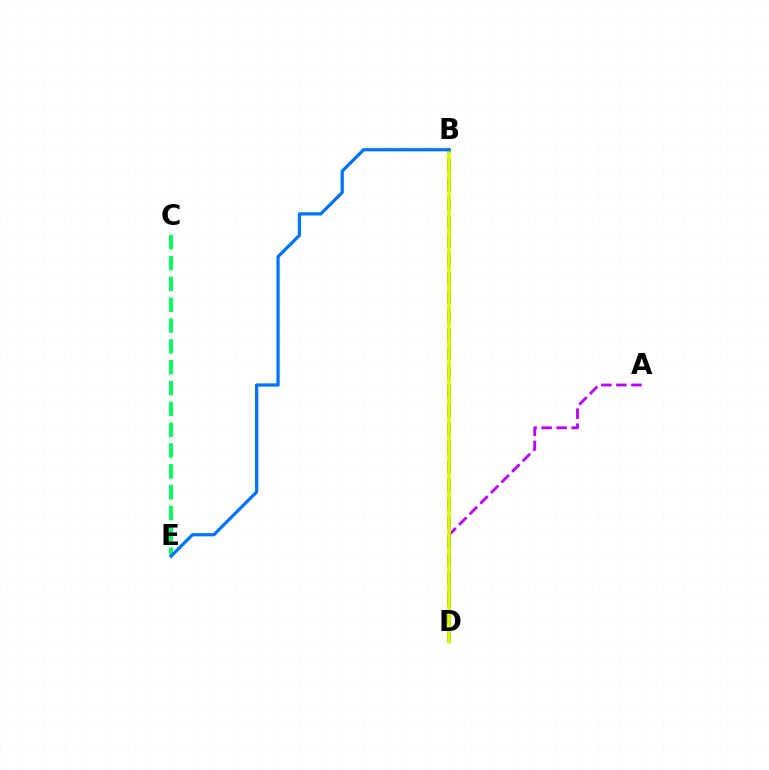{('A', 'D'): [{'color': '#b900ff', 'line_style': 'dashed', 'thickness': 2.04}], ('B', 'D'): [{'color': '#ff0000', 'line_style': 'dashed', 'thickness': 2.55}, {'color': '#d1ff00', 'line_style': 'solid', 'thickness': 2.55}], ('C', 'E'): [{'color': '#00ff5c', 'line_style': 'dashed', 'thickness': 2.83}], ('B', 'E'): [{'color': '#0074ff', 'line_style': 'solid', 'thickness': 2.34}]}